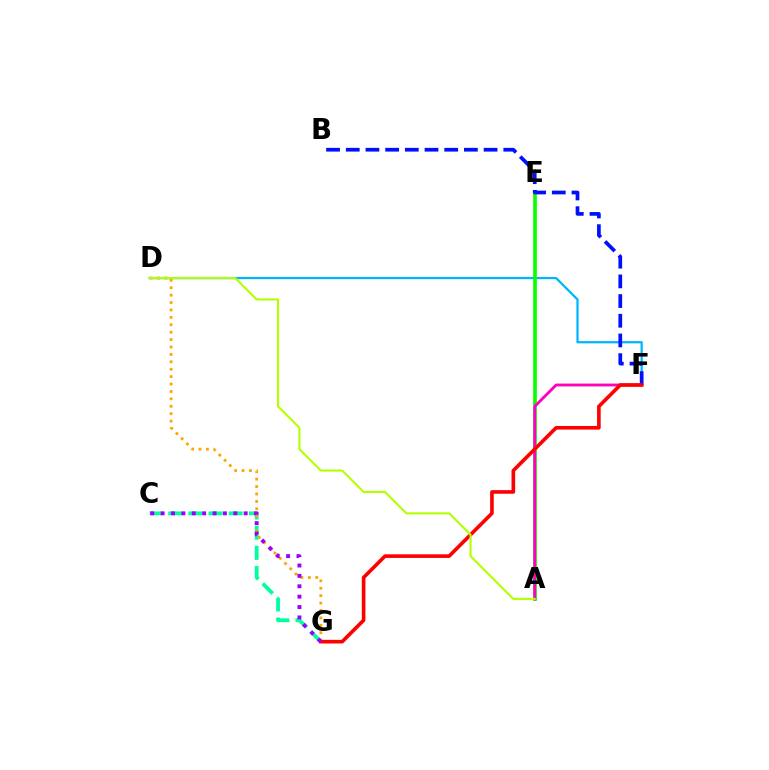{('D', 'F'): [{'color': '#00b5ff', 'line_style': 'solid', 'thickness': 1.62}], ('A', 'E'): [{'color': '#08ff00', 'line_style': 'solid', 'thickness': 2.63}], ('C', 'G'): [{'color': '#00ff9d', 'line_style': 'dashed', 'thickness': 2.74}, {'color': '#9b00ff', 'line_style': 'dotted', 'thickness': 2.82}], ('A', 'F'): [{'color': '#ff00bd', 'line_style': 'solid', 'thickness': 2.06}], ('D', 'G'): [{'color': '#ffa500', 'line_style': 'dotted', 'thickness': 2.01}], ('B', 'F'): [{'color': '#0010ff', 'line_style': 'dashed', 'thickness': 2.67}], ('F', 'G'): [{'color': '#ff0000', 'line_style': 'solid', 'thickness': 2.61}], ('A', 'D'): [{'color': '#b3ff00', 'line_style': 'solid', 'thickness': 1.51}]}